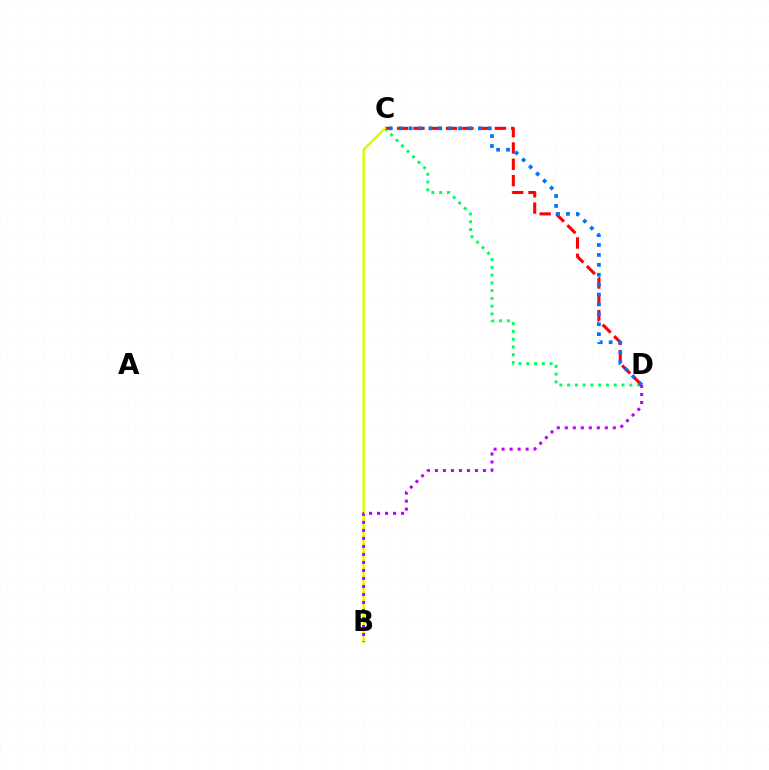{('C', 'D'): [{'color': '#00ff5c', 'line_style': 'dotted', 'thickness': 2.11}, {'color': '#ff0000', 'line_style': 'dashed', 'thickness': 2.21}, {'color': '#0074ff', 'line_style': 'dotted', 'thickness': 2.69}], ('B', 'C'): [{'color': '#d1ff00', 'line_style': 'solid', 'thickness': 1.73}], ('B', 'D'): [{'color': '#b900ff', 'line_style': 'dotted', 'thickness': 2.18}]}